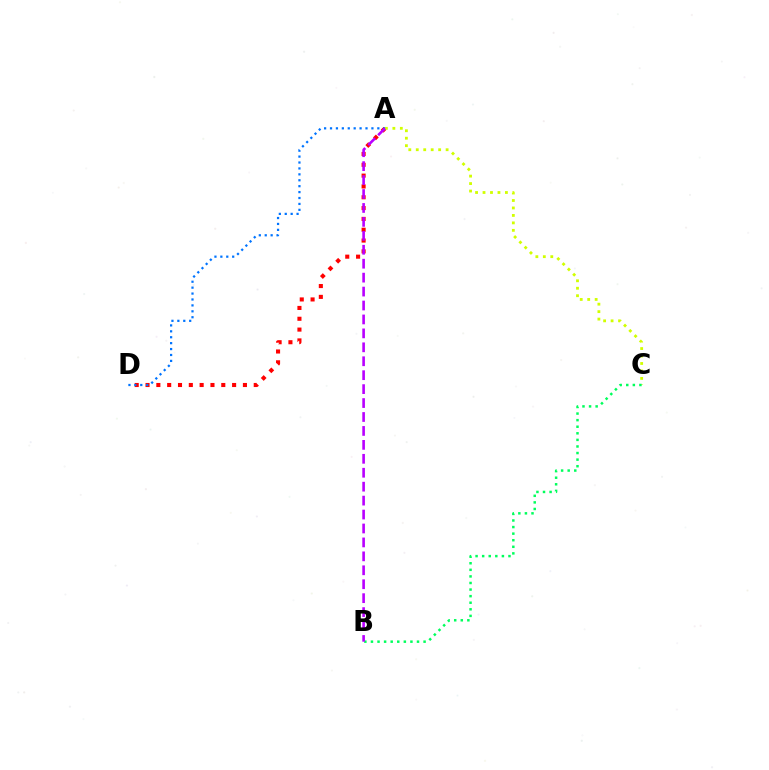{('A', 'D'): [{'color': '#ff0000', 'line_style': 'dotted', 'thickness': 2.94}, {'color': '#0074ff', 'line_style': 'dotted', 'thickness': 1.61}], ('A', 'C'): [{'color': '#d1ff00', 'line_style': 'dotted', 'thickness': 2.03}], ('B', 'C'): [{'color': '#00ff5c', 'line_style': 'dotted', 'thickness': 1.79}], ('A', 'B'): [{'color': '#b900ff', 'line_style': 'dashed', 'thickness': 1.89}]}